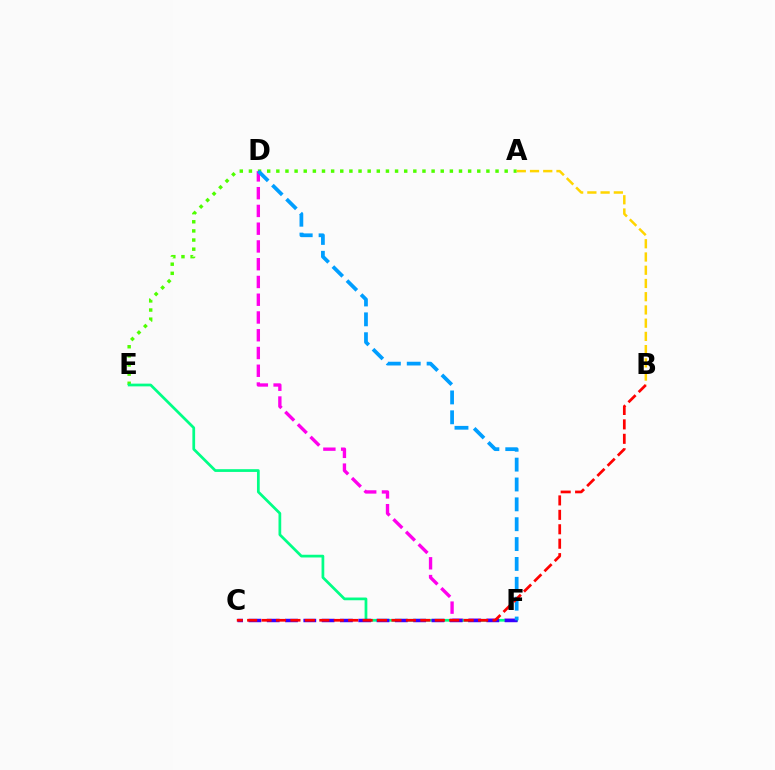{('A', 'E'): [{'color': '#4fff00', 'line_style': 'dotted', 'thickness': 2.48}], ('D', 'F'): [{'color': '#ff00ed', 'line_style': 'dashed', 'thickness': 2.41}, {'color': '#009eff', 'line_style': 'dashed', 'thickness': 2.7}], ('E', 'F'): [{'color': '#00ff86', 'line_style': 'solid', 'thickness': 1.97}], ('C', 'F'): [{'color': '#3700ff', 'line_style': 'dashed', 'thickness': 2.49}], ('A', 'B'): [{'color': '#ffd500', 'line_style': 'dashed', 'thickness': 1.8}], ('B', 'C'): [{'color': '#ff0000', 'line_style': 'dashed', 'thickness': 1.96}]}